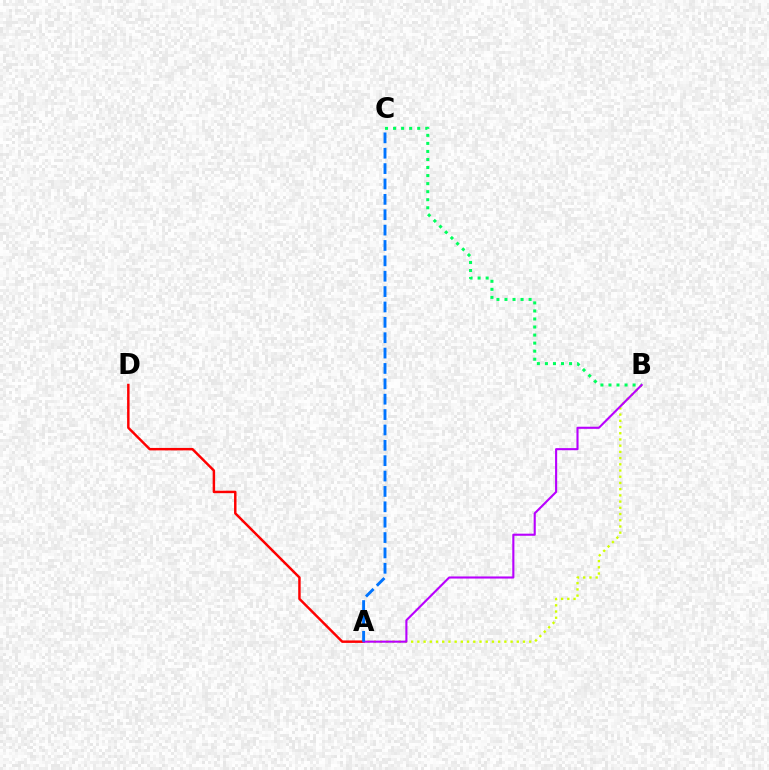{('A', 'D'): [{'color': '#ff0000', 'line_style': 'solid', 'thickness': 1.77}], ('A', 'B'): [{'color': '#d1ff00', 'line_style': 'dotted', 'thickness': 1.69}, {'color': '#b900ff', 'line_style': 'solid', 'thickness': 1.52}], ('B', 'C'): [{'color': '#00ff5c', 'line_style': 'dotted', 'thickness': 2.19}], ('A', 'C'): [{'color': '#0074ff', 'line_style': 'dashed', 'thickness': 2.09}]}